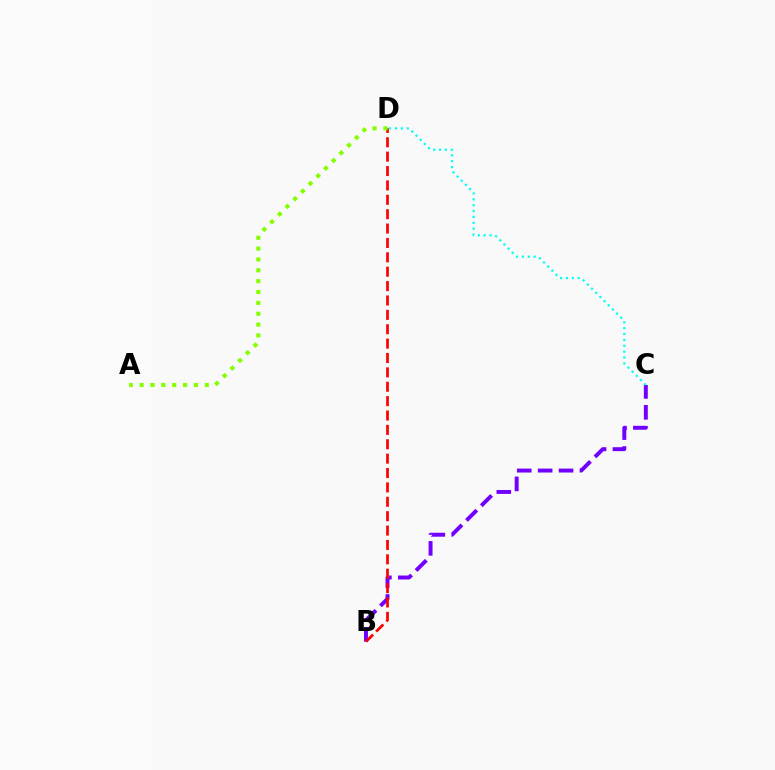{('B', 'C'): [{'color': '#7200ff', 'line_style': 'dashed', 'thickness': 2.84}], ('B', 'D'): [{'color': '#ff0000', 'line_style': 'dashed', 'thickness': 1.95}], ('A', 'D'): [{'color': '#84ff00', 'line_style': 'dotted', 'thickness': 2.95}], ('C', 'D'): [{'color': '#00fff6', 'line_style': 'dotted', 'thickness': 1.6}]}